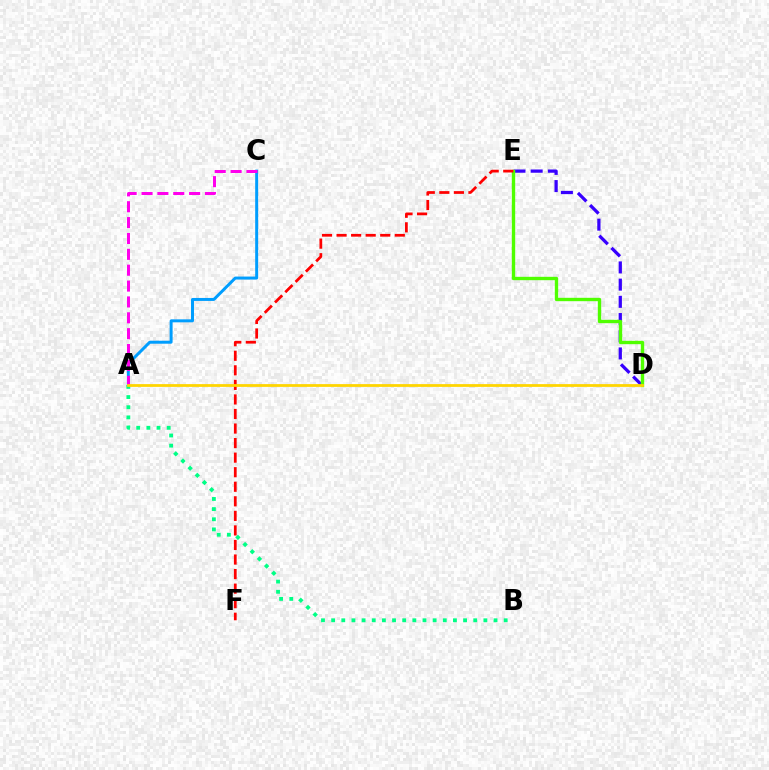{('D', 'E'): [{'color': '#3700ff', 'line_style': 'dashed', 'thickness': 2.34}, {'color': '#4fff00', 'line_style': 'solid', 'thickness': 2.42}], ('A', 'C'): [{'color': '#009eff', 'line_style': 'solid', 'thickness': 2.14}, {'color': '#ff00ed', 'line_style': 'dashed', 'thickness': 2.16}], ('E', 'F'): [{'color': '#ff0000', 'line_style': 'dashed', 'thickness': 1.98}], ('A', 'B'): [{'color': '#00ff86', 'line_style': 'dotted', 'thickness': 2.76}], ('A', 'D'): [{'color': '#ffd500', 'line_style': 'solid', 'thickness': 1.99}]}